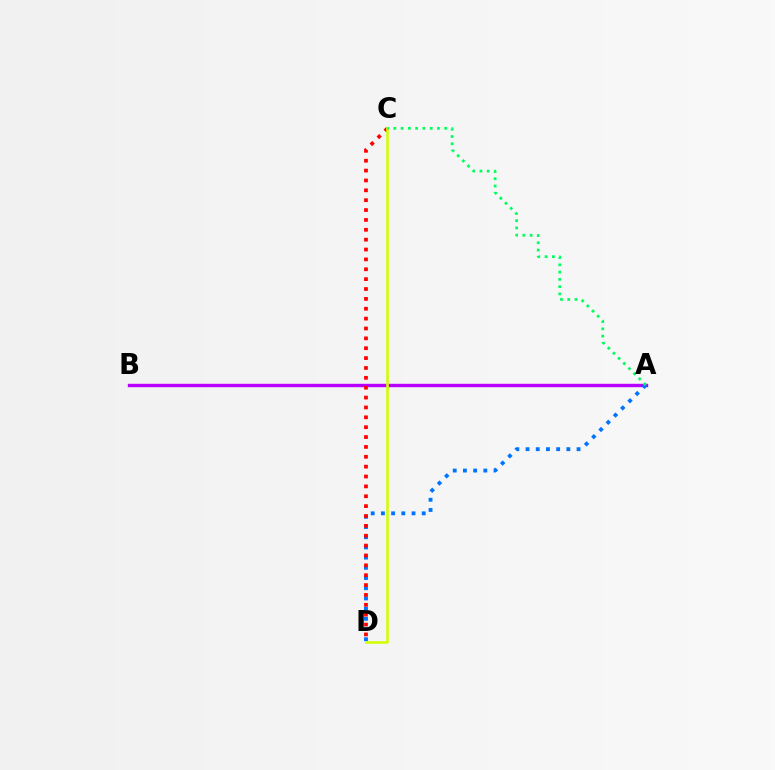{('A', 'B'): [{'color': '#b900ff', 'line_style': 'solid', 'thickness': 2.45}], ('A', 'D'): [{'color': '#0074ff', 'line_style': 'dotted', 'thickness': 2.77}], ('C', 'D'): [{'color': '#ff0000', 'line_style': 'dotted', 'thickness': 2.68}, {'color': '#d1ff00', 'line_style': 'solid', 'thickness': 1.87}], ('A', 'C'): [{'color': '#00ff5c', 'line_style': 'dotted', 'thickness': 1.98}]}